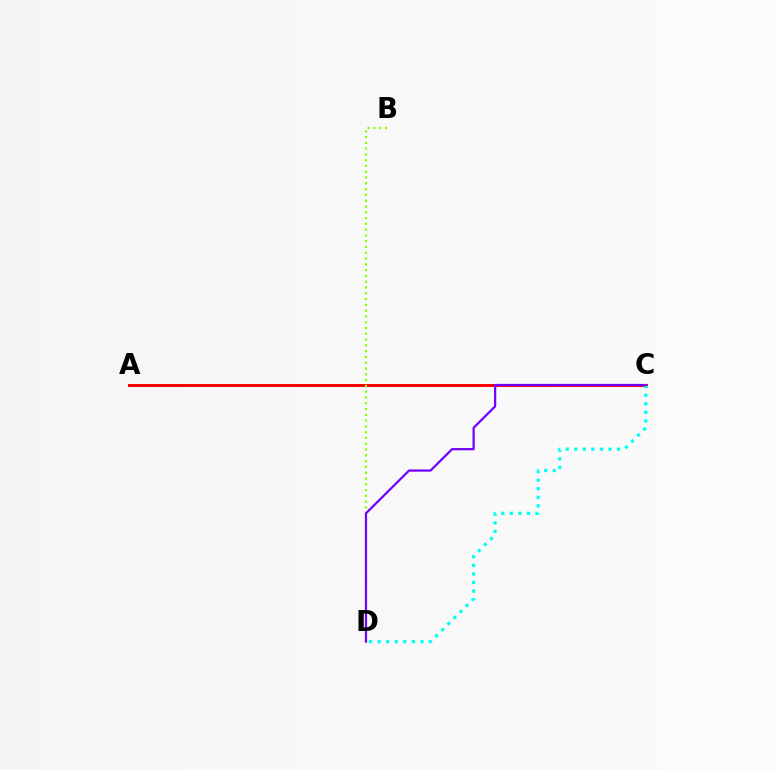{('A', 'C'): [{'color': '#ff0000', 'line_style': 'solid', 'thickness': 2.12}], ('C', 'D'): [{'color': '#00fff6', 'line_style': 'dotted', 'thickness': 2.33}, {'color': '#7200ff', 'line_style': 'solid', 'thickness': 1.6}], ('B', 'D'): [{'color': '#84ff00', 'line_style': 'dotted', 'thickness': 1.57}]}